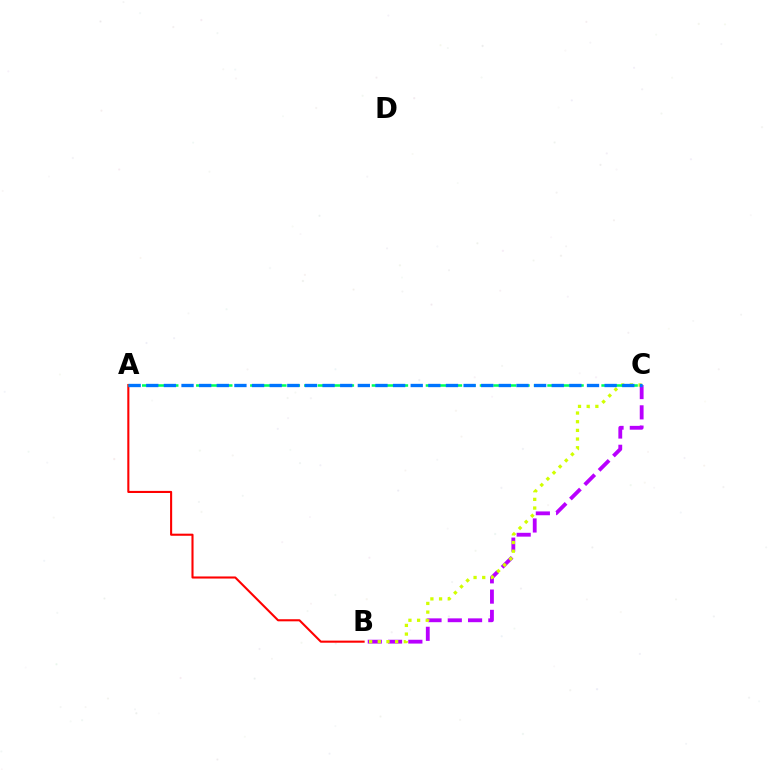{('B', 'C'): [{'color': '#b900ff', 'line_style': 'dashed', 'thickness': 2.75}, {'color': '#d1ff00', 'line_style': 'dotted', 'thickness': 2.36}], ('A', 'B'): [{'color': '#ff0000', 'line_style': 'solid', 'thickness': 1.51}], ('A', 'C'): [{'color': '#00ff5c', 'line_style': 'dashed', 'thickness': 1.84}, {'color': '#0074ff', 'line_style': 'dashed', 'thickness': 2.39}]}